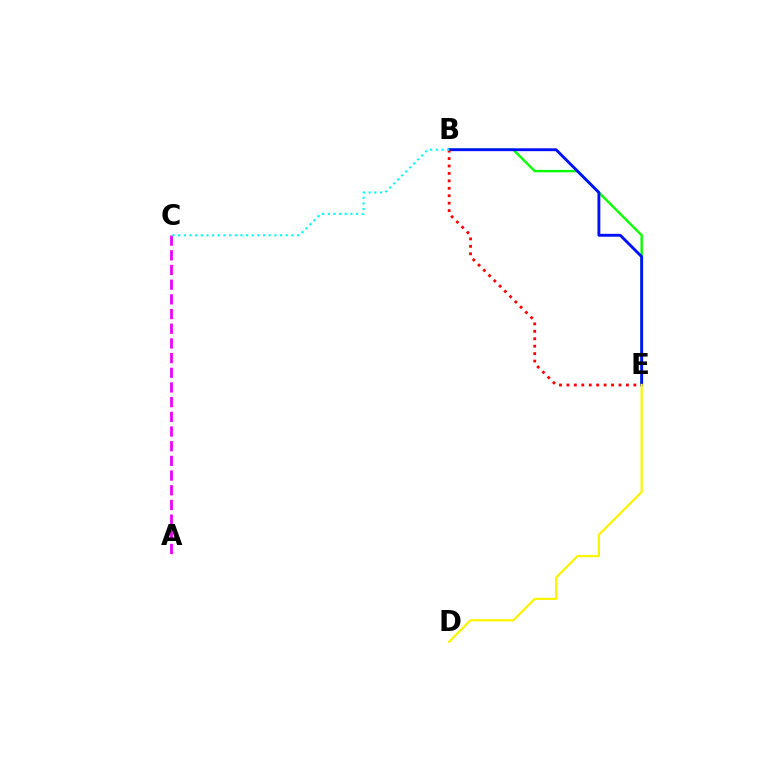{('B', 'E'): [{'color': '#08ff00', 'line_style': 'solid', 'thickness': 1.73}, {'color': '#0010ff', 'line_style': 'solid', 'thickness': 2.07}, {'color': '#ff0000', 'line_style': 'dotted', 'thickness': 2.02}], ('A', 'C'): [{'color': '#ee00ff', 'line_style': 'dashed', 'thickness': 1.99}], ('D', 'E'): [{'color': '#fcf500', 'line_style': 'solid', 'thickness': 1.61}], ('B', 'C'): [{'color': '#00fff6', 'line_style': 'dotted', 'thickness': 1.54}]}